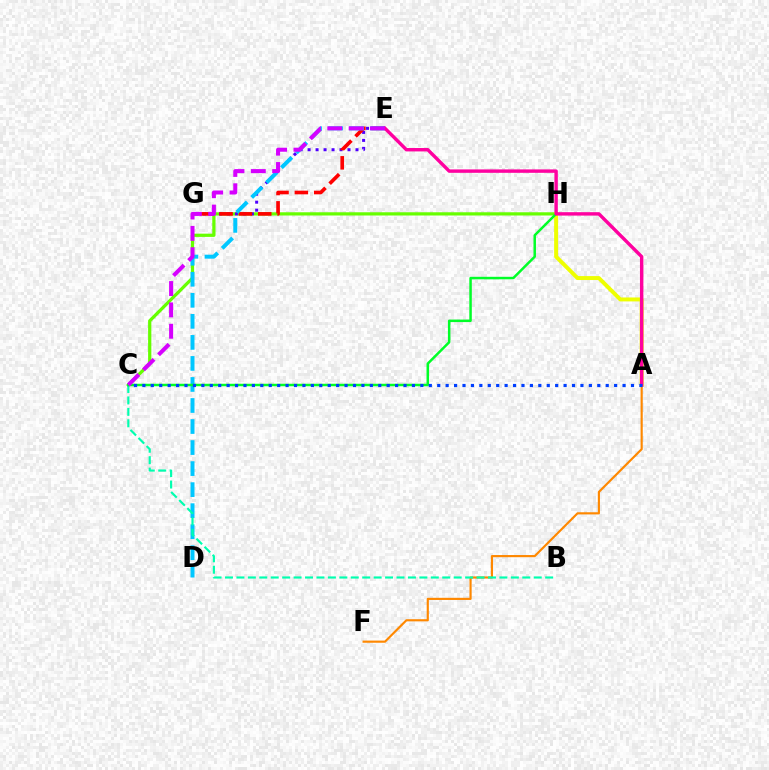{('C', 'H'): [{'color': '#66ff00', 'line_style': 'solid', 'thickness': 2.33}, {'color': '#00ff27', 'line_style': 'solid', 'thickness': 1.8}], ('E', 'G'): [{'color': '#4f00ff', 'line_style': 'dotted', 'thickness': 2.17}, {'color': '#ff0000', 'line_style': 'dashed', 'thickness': 2.63}], ('D', 'E'): [{'color': '#00c7ff', 'line_style': 'dashed', 'thickness': 2.86}], ('A', 'F'): [{'color': '#ff8800', 'line_style': 'solid', 'thickness': 1.55}], ('B', 'C'): [{'color': '#00ffaf', 'line_style': 'dashed', 'thickness': 1.55}], ('A', 'H'): [{'color': '#eeff00', 'line_style': 'solid', 'thickness': 2.84}], ('A', 'E'): [{'color': '#ff00a0', 'line_style': 'solid', 'thickness': 2.45}], ('A', 'C'): [{'color': '#003fff', 'line_style': 'dotted', 'thickness': 2.29}], ('C', 'E'): [{'color': '#d600ff', 'line_style': 'dashed', 'thickness': 2.9}]}